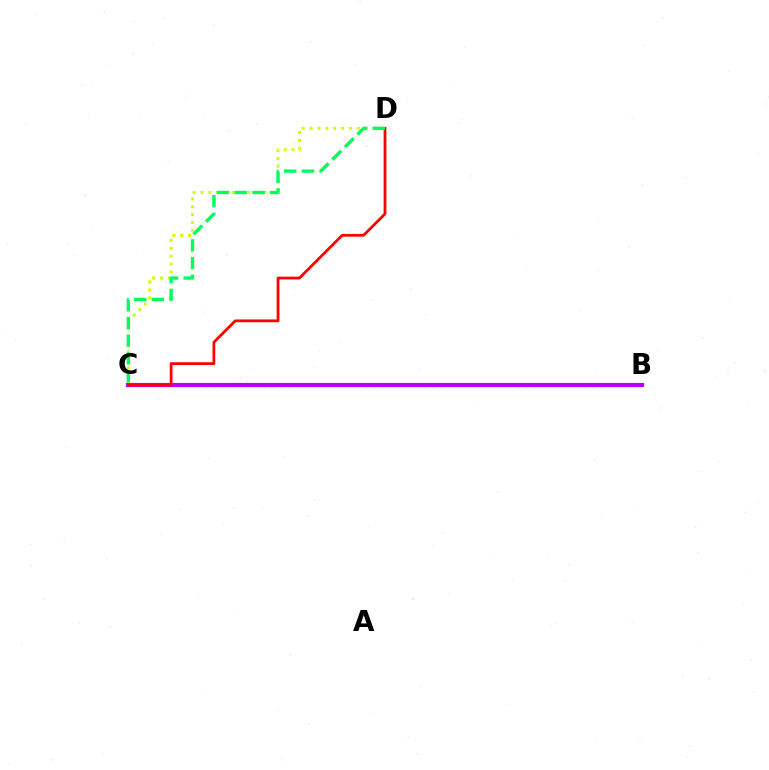{('C', 'D'): [{'color': '#d1ff00', 'line_style': 'dotted', 'thickness': 2.14}, {'color': '#ff0000', 'line_style': 'solid', 'thickness': 1.99}, {'color': '#00ff5c', 'line_style': 'dashed', 'thickness': 2.41}], ('B', 'C'): [{'color': '#0074ff', 'line_style': 'dotted', 'thickness': 2.29}, {'color': '#b900ff', 'line_style': 'solid', 'thickness': 3.0}]}